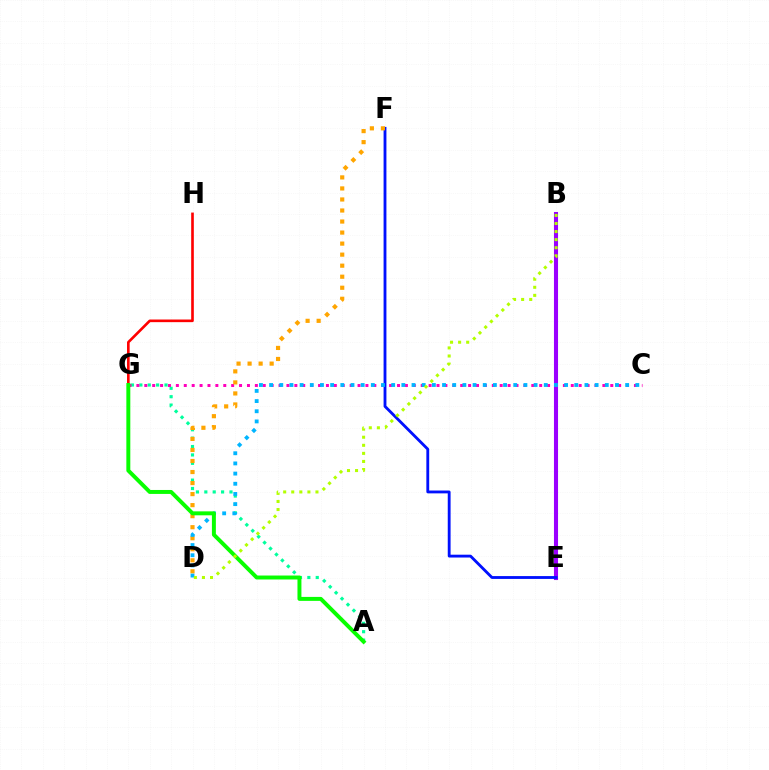{('B', 'E'): [{'color': '#9b00ff', 'line_style': 'solid', 'thickness': 2.93}], ('E', 'F'): [{'color': '#0010ff', 'line_style': 'solid', 'thickness': 2.04}], ('G', 'H'): [{'color': '#ff0000', 'line_style': 'solid', 'thickness': 1.9}], ('A', 'G'): [{'color': '#00ff9d', 'line_style': 'dotted', 'thickness': 2.28}, {'color': '#08ff00', 'line_style': 'solid', 'thickness': 2.85}], ('C', 'G'): [{'color': '#ff00bd', 'line_style': 'dotted', 'thickness': 2.15}], ('D', 'F'): [{'color': '#ffa500', 'line_style': 'dotted', 'thickness': 3.0}], ('C', 'D'): [{'color': '#00b5ff', 'line_style': 'dotted', 'thickness': 2.76}], ('B', 'D'): [{'color': '#b3ff00', 'line_style': 'dotted', 'thickness': 2.19}]}